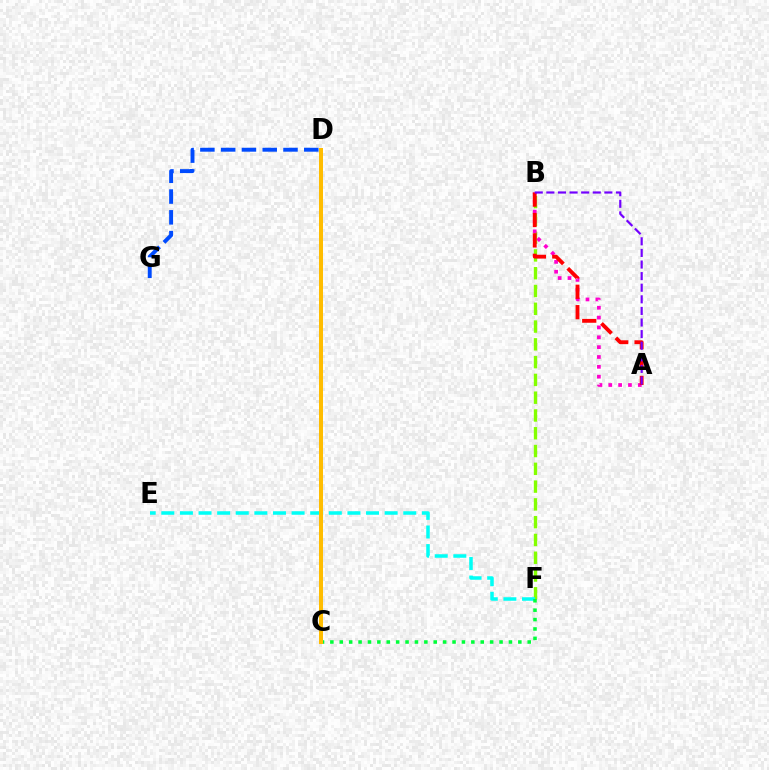{('D', 'G'): [{'color': '#004bff', 'line_style': 'dashed', 'thickness': 2.82}], ('B', 'F'): [{'color': '#84ff00', 'line_style': 'dashed', 'thickness': 2.42}], ('E', 'F'): [{'color': '#00fff6', 'line_style': 'dashed', 'thickness': 2.53}], ('A', 'B'): [{'color': '#ff00cf', 'line_style': 'dotted', 'thickness': 2.68}, {'color': '#ff0000', 'line_style': 'dashed', 'thickness': 2.77}, {'color': '#7200ff', 'line_style': 'dashed', 'thickness': 1.58}], ('C', 'F'): [{'color': '#00ff39', 'line_style': 'dotted', 'thickness': 2.55}], ('C', 'D'): [{'color': '#ffbd00', 'line_style': 'solid', 'thickness': 2.87}]}